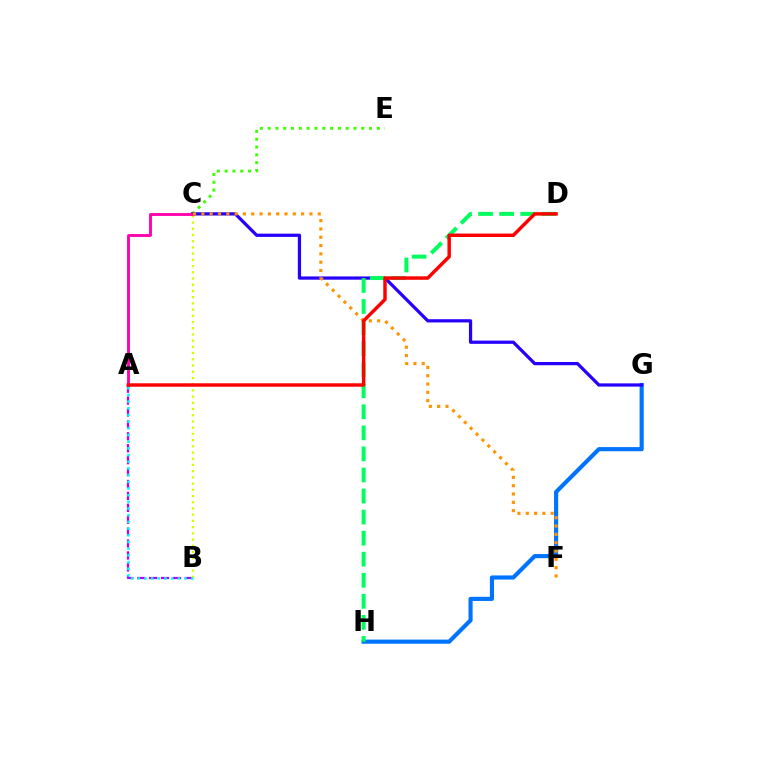{('G', 'H'): [{'color': '#0074ff', 'line_style': 'solid', 'thickness': 2.98}], ('C', 'E'): [{'color': '#3dff00', 'line_style': 'dotted', 'thickness': 2.12}], ('A', 'B'): [{'color': '#b900ff', 'line_style': 'dashed', 'thickness': 1.62}, {'color': '#00fff6', 'line_style': 'dotted', 'thickness': 1.82}], ('C', 'G'): [{'color': '#2500ff', 'line_style': 'solid', 'thickness': 2.33}], ('B', 'C'): [{'color': '#d1ff00', 'line_style': 'dotted', 'thickness': 1.69}], ('D', 'H'): [{'color': '#00ff5c', 'line_style': 'dashed', 'thickness': 2.86}], ('A', 'C'): [{'color': '#ff00ac', 'line_style': 'solid', 'thickness': 2.06}], ('C', 'F'): [{'color': '#ff9400', 'line_style': 'dotted', 'thickness': 2.26}], ('A', 'D'): [{'color': '#ff0000', 'line_style': 'solid', 'thickness': 2.48}]}